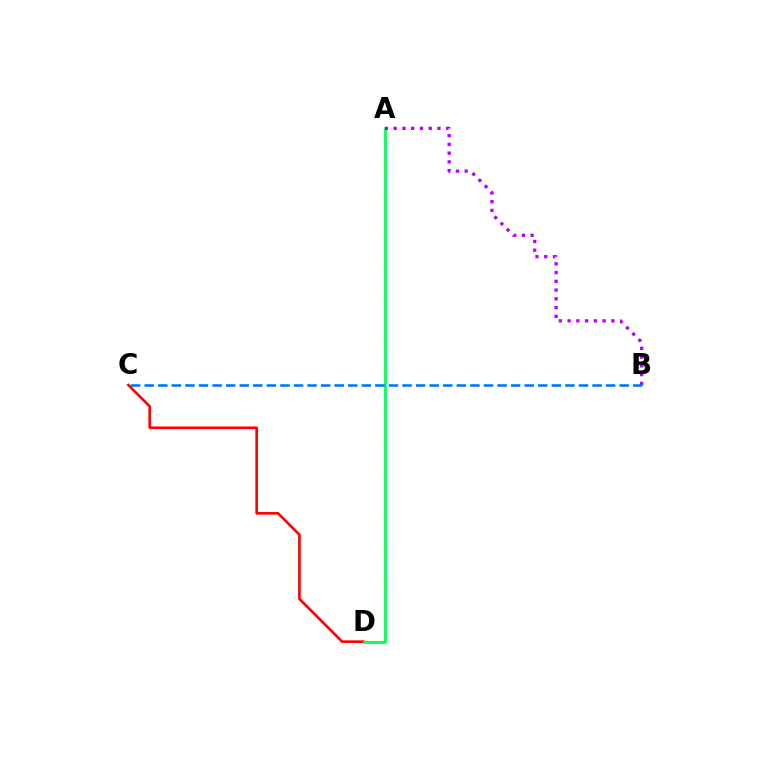{('C', 'D'): [{'color': '#ff0000', 'line_style': 'solid', 'thickness': 1.9}], ('A', 'D'): [{'color': '#d1ff00', 'line_style': 'dotted', 'thickness': 1.77}, {'color': '#00ff5c', 'line_style': 'solid', 'thickness': 2.0}], ('A', 'B'): [{'color': '#b900ff', 'line_style': 'dotted', 'thickness': 2.38}], ('B', 'C'): [{'color': '#0074ff', 'line_style': 'dashed', 'thickness': 1.84}]}